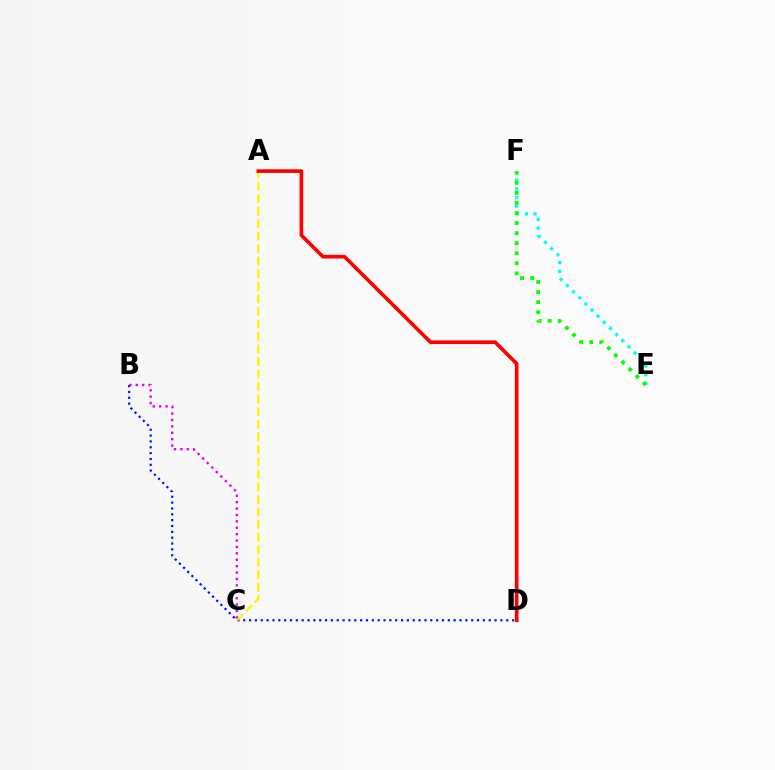{('B', 'D'): [{'color': '#0010ff', 'line_style': 'dotted', 'thickness': 1.59}], ('A', 'C'): [{'color': '#fcf500', 'line_style': 'dashed', 'thickness': 1.7}], ('E', 'F'): [{'color': '#00fff6', 'line_style': 'dotted', 'thickness': 2.36}, {'color': '#08ff00', 'line_style': 'dotted', 'thickness': 2.73}], ('A', 'D'): [{'color': '#ff0000', 'line_style': 'solid', 'thickness': 2.63}], ('B', 'C'): [{'color': '#ee00ff', 'line_style': 'dotted', 'thickness': 1.74}]}